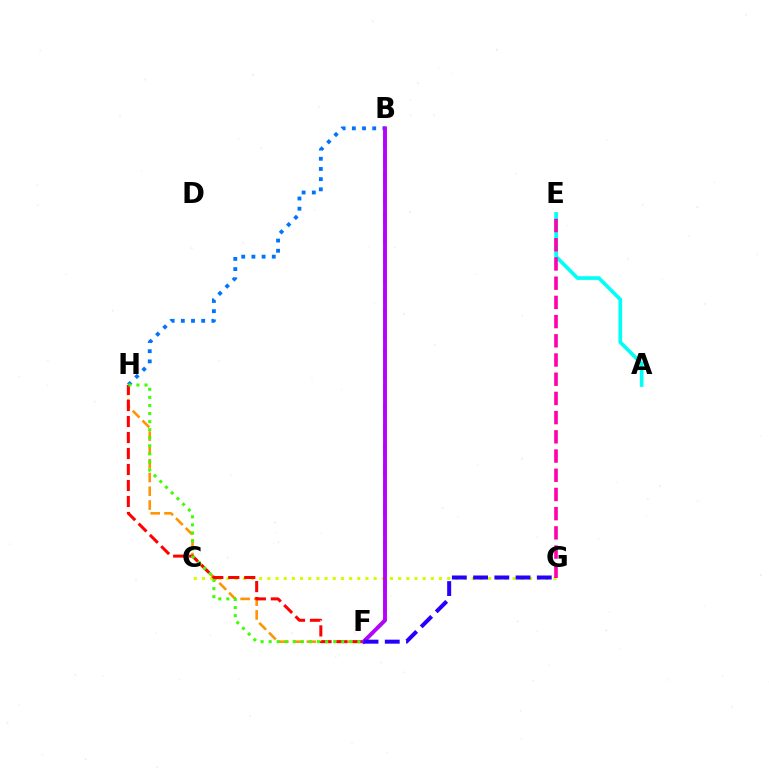{('C', 'G'): [{'color': '#d1ff00', 'line_style': 'dotted', 'thickness': 2.22}], ('F', 'H'): [{'color': '#ff9400', 'line_style': 'dashed', 'thickness': 1.87}, {'color': '#ff0000', 'line_style': 'dashed', 'thickness': 2.17}, {'color': '#3dff00', 'line_style': 'dotted', 'thickness': 2.19}], ('B', 'F'): [{'color': '#00ff5c', 'line_style': 'dashed', 'thickness': 2.63}, {'color': '#b900ff', 'line_style': 'solid', 'thickness': 2.79}], ('B', 'H'): [{'color': '#0074ff', 'line_style': 'dotted', 'thickness': 2.77}], ('A', 'E'): [{'color': '#00fff6', 'line_style': 'solid', 'thickness': 2.64}], ('F', 'G'): [{'color': '#2500ff', 'line_style': 'dashed', 'thickness': 2.89}], ('E', 'G'): [{'color': '#ff00ac', 'line_style': 'dashed', 'thickness': 2.61}]}